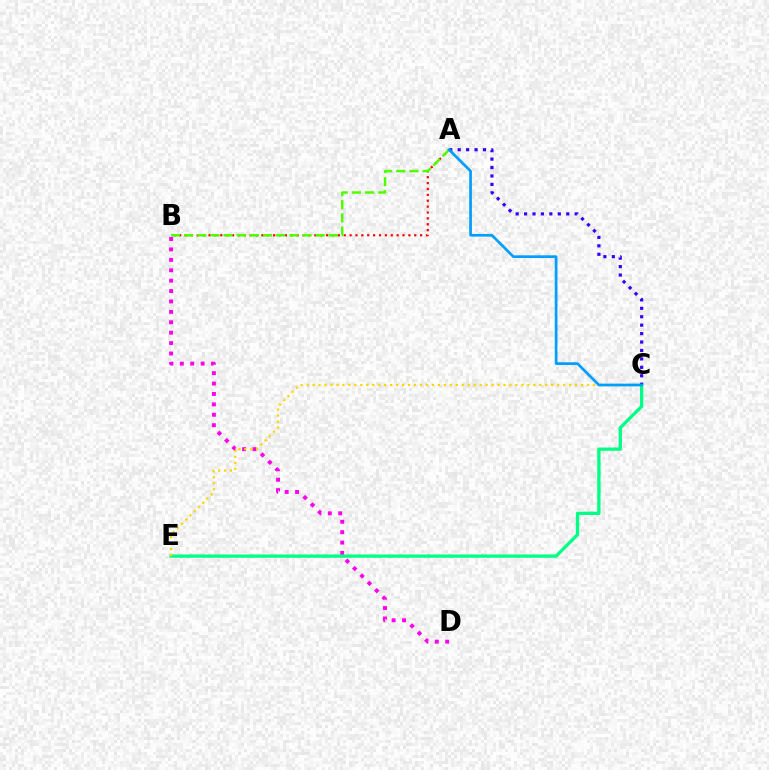{('A', 'B'): [{'color': '#ff0000', 'line_style': 'dotted', 'thickness': 1.6}, {'color': '#4fff00', 'line_style': 'dashed', 'thickness': 1.79}], ('B', 'D'): [{'color': '#ff00ed', 'line_style': 'dotted', 'thickness': 2.83}], ('C', 'E'): [{'color': '#00ff86', 'line_style': 'solid', 'thickness': 2.38}, {'color': '#ffd500', 'line_style': 'dotted', 'thickness': 1.62}], ('A', 'C'): [{'color': '#3700ff', 'line_style': 'dotted', 'thickness': 2.29}, {'color': '#009eff', 'line_style': 'solid', 'thickness': 1.95}]}